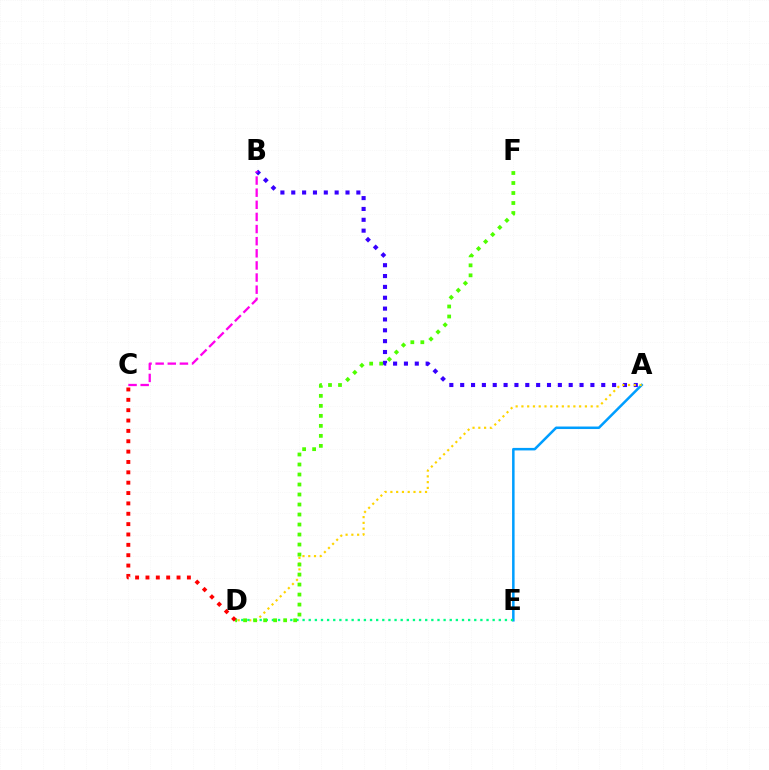{('A', 'E'): [{'color': '#009eff', 'line_style': 'solid', 'thickness': 1.81}], ('A', 'B'): [{'color': '#3700ff', 'line_style': 'dotted', 'thickness': 2.95}], ('A', 'D'): [{'color': '#ffd500', 'line_style': 'dotted', 'thickness': 1.57}], ('D', 'E'): [{'color': '#00ff86', 'line_style': 'dotted', 'thickness': 1.67}], ('D', 'F'): [{'color': '#4fff00', 'line_style': 'dotted', 'thickness': 2.72}], ('C', 'D'): [{'color': '#ff0000', 'line_style': 'dotted', 'thickness': 2.81}], ('B', 'C'): [{'color': '#ff00ed', 'line_style': 'dashed', 'thickness': 1.65}]}